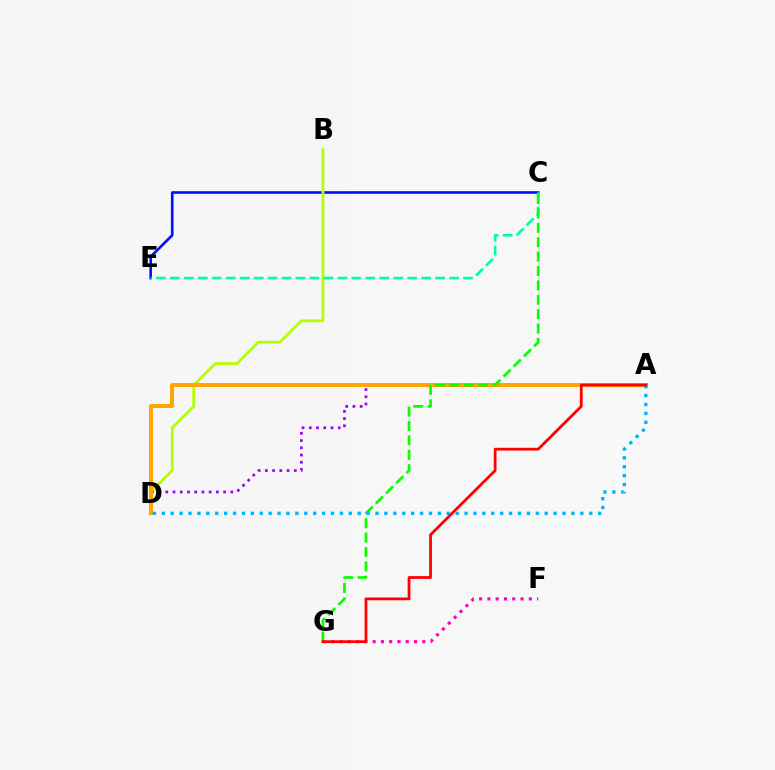{('C', 'E'): [{'color': '#0010ff', 'line_style': 'solid', 'thickness': 1.9}, {'color': '#00ff9d', 'line_style': 'dashed', 'thickness': 1.9}], ('F', 'G'): [{'color': '#ff00bd', 'line_style': 'dotted', 'thickness': 2.25}], ('B', 'D'): [{'color': '#b3ff00', 'line_style': 'solid', 'thickness': 1.99}], ('A', 'D'): [{'color': '#9b00ff', 'line_style': 'dotted', 'thickness': 1.96}, {'color': '#ffa500', 'line_style': 'solid', 'thickness': 2.88}, {'color': '#00b5ff', 'line_style': 'dotted', 'thickness': 2.42}], ('C', 'G'): [{'color': '#08ff00', 'line_style': 'dashed', 'thickness': 1.95}], ('A', 'G'): [{'color': '#ff0000', 'line_style': 'solid', 'thickness': 1.98}]}